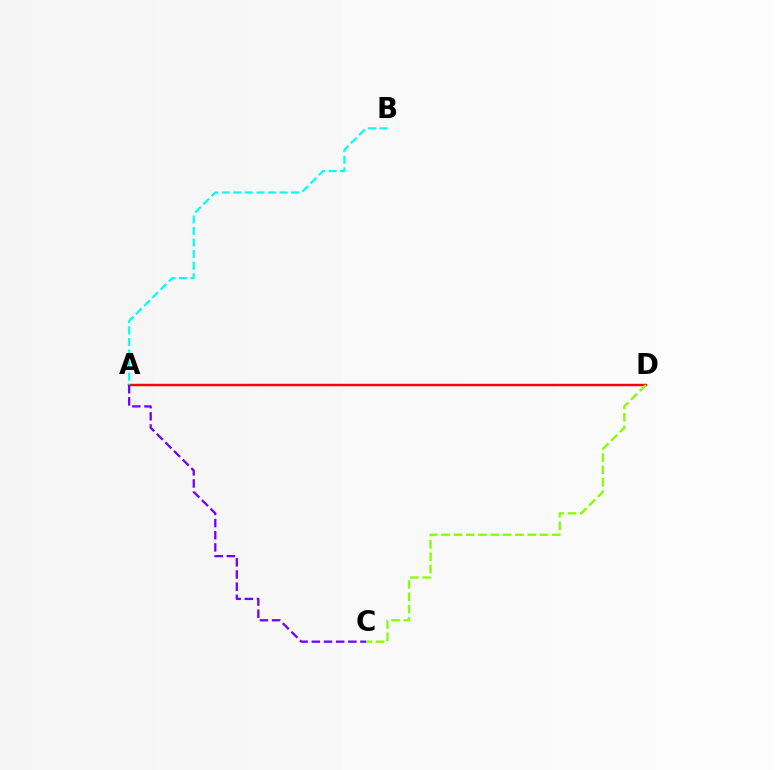{('A', 'D'): [{'color': '#ff0000', 'line_style': 'solid', 'thickness': 1.76}], ('A', 'B'): [{'color': '#00fff6', 'line_style': 'dashed', 'thickness': 1.57}], ('A', 'C'): [{'color': '#7200ff', 'line_style': 'dashed', 'thickness': 1.65}], ('C', 'D'): [{'color': '#84ff00', 'line_style': 'dashed', 'thickness': 1.67}]}